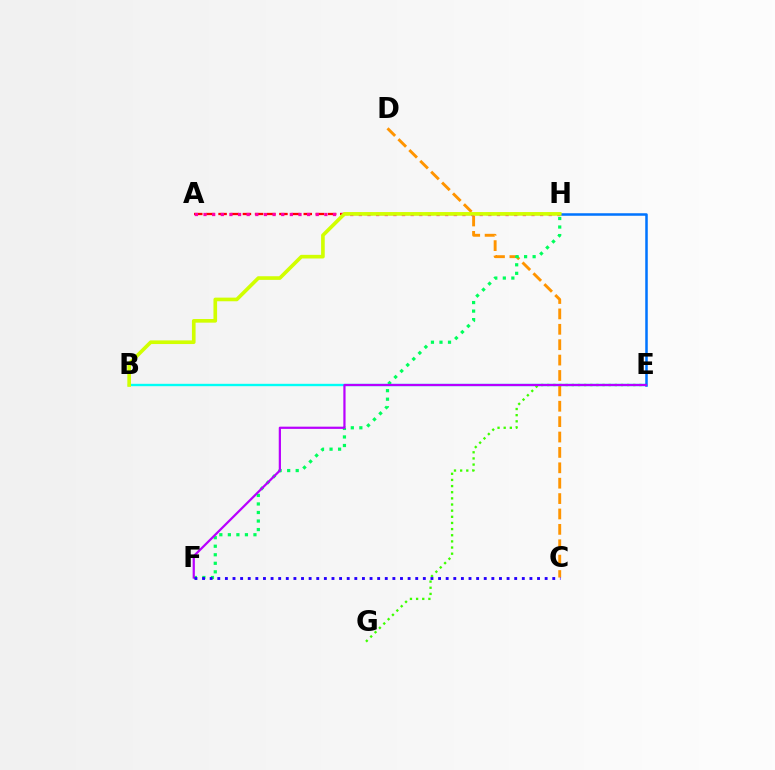{('C', 'D'): [{'color': '#ff9400', 'line_style': 'dashed', 'thickness': 2.09}], ('B', 'E'): [{'color': '#00fff6', 'line_style': 'solid', 'thickness': 1.71}], ('A', 'H'): [{'color': '#ff0000', 'line_style': 'dashed', 'thickness': 1.65}, {'color': '#ff00ac', 'line_style': 'dotted', 'thickness': 2.34}], ('E', 'G'): [{'color': '#3dff00', 'line_style': 'dotted', 'thickness': 1.67}], ('E', 'H'): [{'color': '#0074ff', 'line_style': 'solid', 'thickness': 1.82}], ('F', 'H'): [{'color': '#00ff5c', 'line_style': 'dotted', 'thickness': 2.32}], ('E', 'F'): [{'color': '#b900ff', 'line_style': 'solid', 'thickness': 1.6}], ('C', 'F'): [{'color': '#2500ff', 'line_style': 'dotted', 'thickness': 2.07}], ('B', 'H'): [{'color': '#d1ff00', 'line_style': 'solid', 'thickness': 2.62}]}